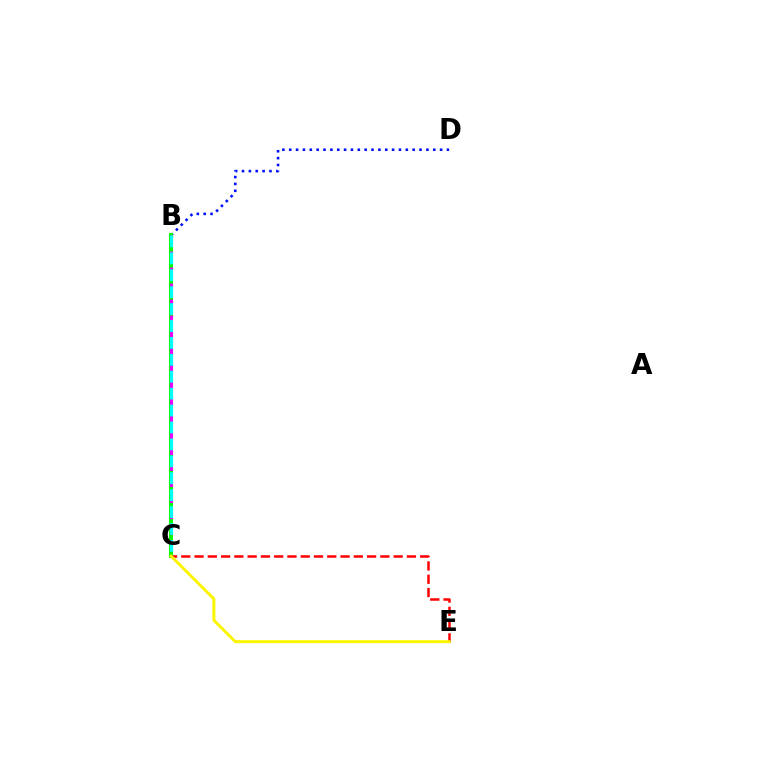{('B', 'D'): [{'color': '#0010ff', 'line_style': 'dotted', 'thickness': 1.86}], ('B', 'C'): [{'color': '#08ff00', 'line_style': 'solid', 'thickness': 2.87}, {'color': '#ee00ff', 'line_style': 'dashed', 'thickness': 2.18}, {'color': '#00fff6', 'line_style': 'dashed', 'thickness': 2.3}], ('C', 'E'): [{'color': '#ff0000', 'line_style': 'dashed', 'thickness': 1.8}, {'color': '#fcf500', 'line_style': 'solid', 'thickness': 2.12}]}